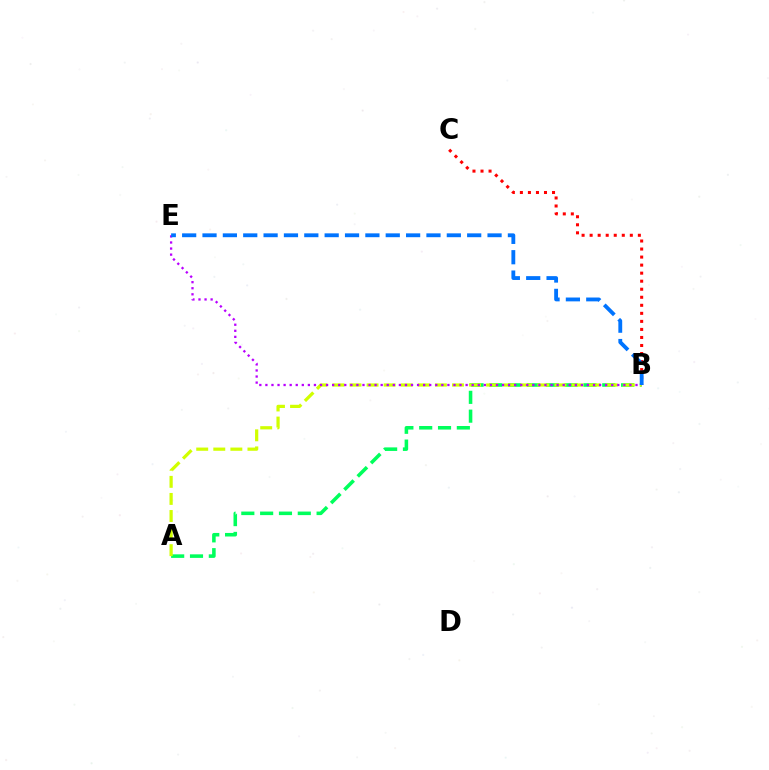{('A', 'B'): [{'color': '#00ff5c', 'line_style': 'dashed', 'thickness': 2.56}, {'color': '#d1ff00', 'line_style': 'dashed', 'thickness': 2.32}], ('B', 'E'): [{'color': '#b900ff', 'line_style': 'dotted', 'thickness': 1.65}, {'color': '#0074ff', 'line_style': 'dashed', 'thickness': 2.77}], ('B', 'C'): [{'color': '#ff0000', 'line_style': 'dotted', 'thickness': 2.18}]}